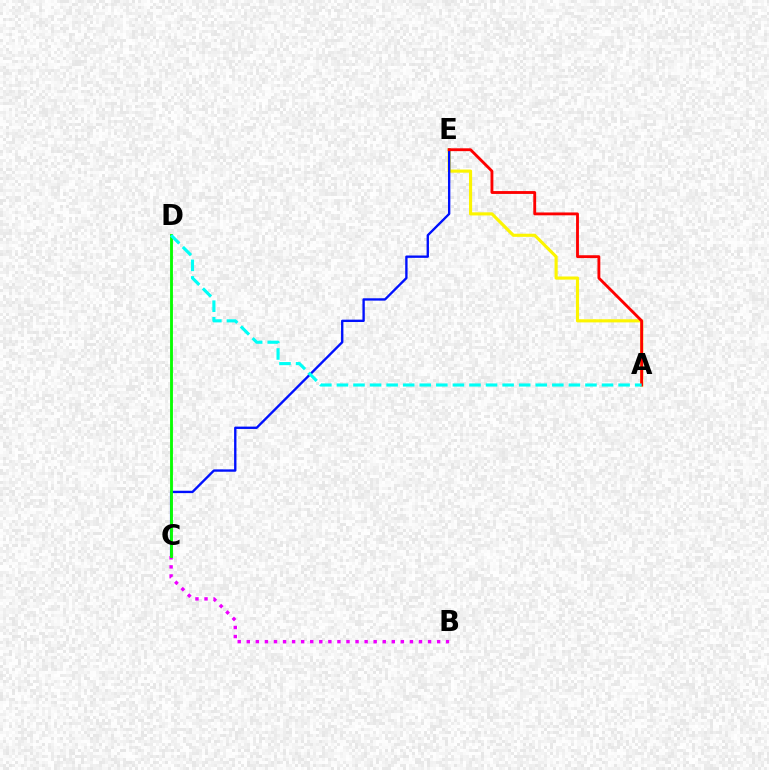{('A', 'E'): [{'color': '#fcf500', 'line_style': 'solid', 'thickness': 2.25}, {'color': '#ff0000', 'line_style': 'solid', 'thickness': 2.05}], ('C', 'E'): [{'color': '#0010ff', 'line_style': 'solid', 'thickness': 1.7}], ('B', 'C'): [{'color': '#ee00ff', 'line_style': 'dotted', 'thickness': 2.46}], ('C', 'D'): [{'color': '#08ff00', 'line_style': 'solid', 'thickness': 2.06}], ('A', 'D'): [{'color': '#00fff6', 'line_style': 'dashed', 'thickness': 2.25}]}